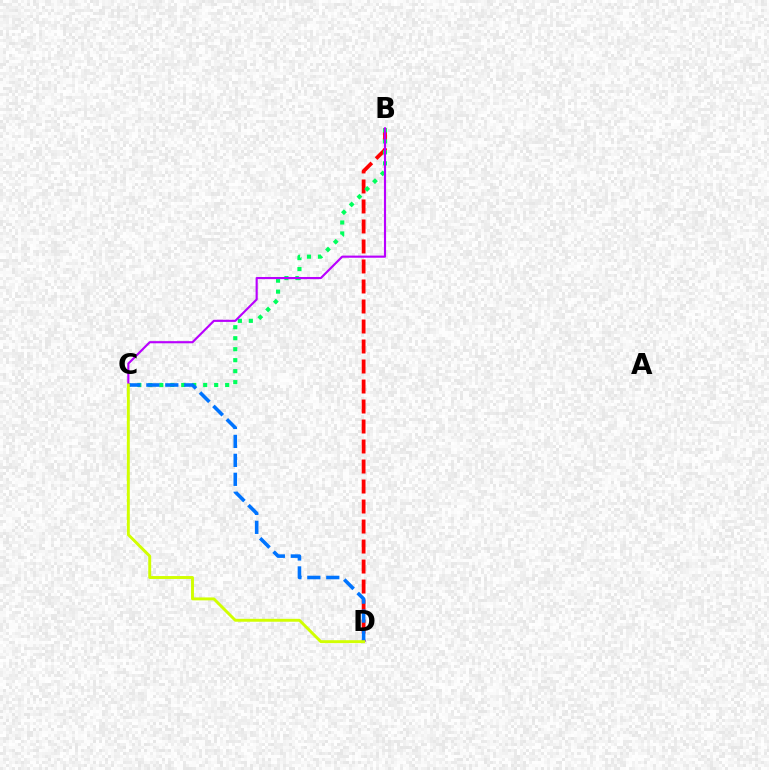{('B', 'D'): [{'color': '#ff0000', 'line_style': 'dashed', 'thickness': 2.72}], ('B', 'C'): [{'color': '#00ff5c', 'line_style': 'dotted', 'thickness': 2.98}, {'color': '#b900ff', 'line_style': 'solid', 'thickness': 1.54}], ('C', 'D'): [{'color': '#0074ff', 'line_style': 'dashed', 'thickness': 2.58}, {'color': '#d1ff00', 'line_style': 'solid', 'thickness': 2.1}]}